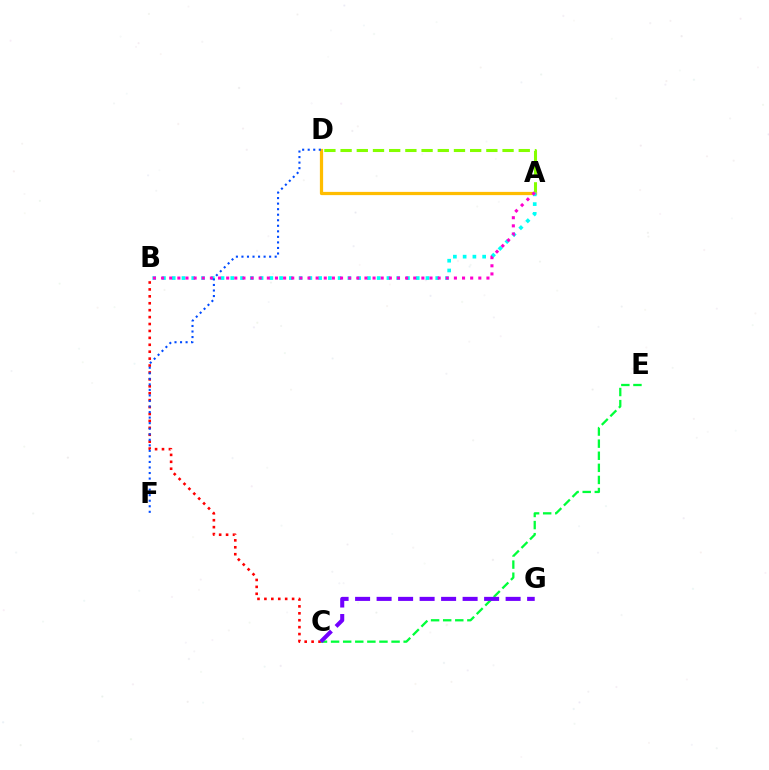{('A', 'D'): [{'color': '#84ff00', 'line_style': 'dashed', 'thickness': 2.2}, {'color': '#ffbd00', 'line_style': 'solid', 'thickness': 2.33}], ('C', 'E'): [{'color': '#00ff39', 'line_style': 'dashed', 'thickness': 1.64}], ('A', 'B'): [{'color': '#00fff6', 'line_style': 'dotted', 'thickness': 2.65}, {'color': '#ff00cf', 'line_style': 'dotted', 'thickness': 2.21}], ('B', 'C'): [{'color': '#ff0000', 'line_style': 'dotted', 'thickness': 1.88}], ('C', 'G'): [{'color': '#7200ff', 'line_style': 'dashed', 'thickness': 2.92}], ('D', 'F'): [{'color': '#004bff', 'line_style': 'dotted', 'thickness': 1.51}]}